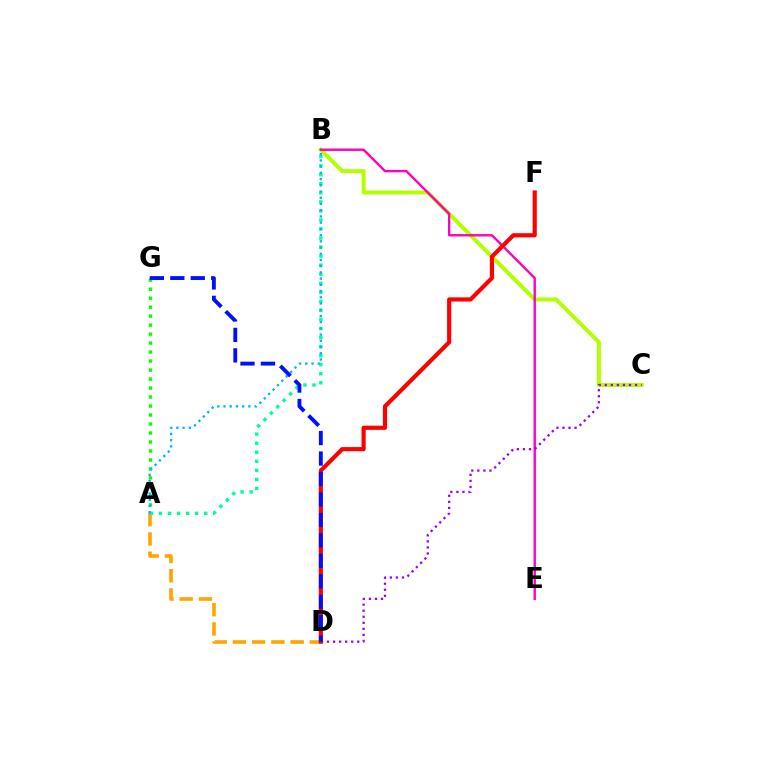{('A', 'D'): [{'color': '#ffa500', 'line_style': 'dashed', 'thickness': 2.61}], ('B', 'C'): [{'color': '#b3ff00', 'line_style': 'solid', 'thickness': 2.85}], ('B', 'E'): [{'color': '#ff00bd', 'line_style': 'solid', 'thickness': 1.71}], ('A', 'G'): [{'color': '#08ff00', 'line_style': 'dotted', 'thickness': 2.44}], ('C', 'D'): [{'color': '#9b00ff', 'line_style': 'dotted', 'thickness': 1.64}], ('D', 'F'): [{'color': '#ff0000', 'line_style': 'solid', 'thickness': 2.99}], ('A', 'B'): [{'color': '#00ff9d', 'line_style': 'dotted', 'thickness': 2.46}, {'color': '#00b5ff', 'line_style': 'dotted', 'thickness': 1.69}], ('D', 'G'): [{'color': '#0010ff', 'line_style': 'dashed', 'thickness': 2.78}]}